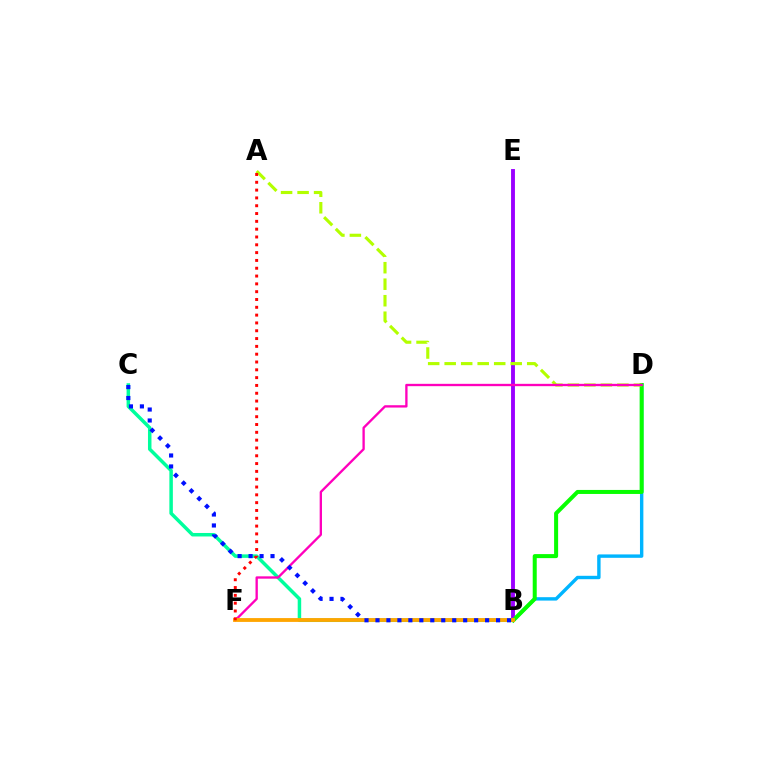{('B', 'E'): [{'color': '#9b00ff', 'line_style': 'solid', 'thickness': 2.79}], ('B', 'C'): [{'color': '#00ff9d', 'line_style': 'solid', 'thickness': 2.52}, {'color': '#0010ff', 'line_style': 'dotted', 'thickness': 2.98}], ('B', 'D'): [{'color': '#00b5ff', 'line_style': 'solid', 'thickness': 2.45}, {'color': '#08ff00', 'line_style': 'solid', 'thickness': 2.89}], ('A', 'D'): [{'color': '#b3ff00', 'line_style': 'dashed', 'thickness': 2.24}], ('D', 'F'): [{'color': '#ff00bd', 'line_style': 'solid', 'thickness': 1.68}], ('B', 'F'): [{'color': '#ffa500', 'line_style': 'solid', 'thickness': 2.76}], ('A', 'F'): [{'color': '#ff0000', 'line_style': 'dotted', 'thickness': 2.12}]}